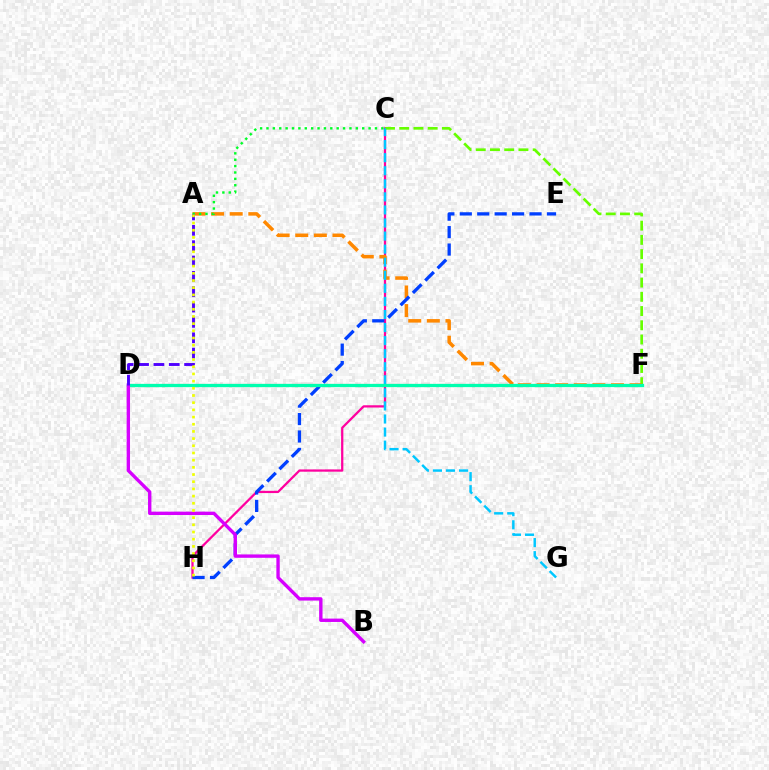{('C', 'H'): [{'color': '#ff00a0', 'line_style': 'solid', 'thickness': 1.62}], ('C', 'F'): [{'color': '#66ff00', 'line_style': 'dashed', 'thickness': 1.93}], ('A', 'F'): [{'color': '#ff8800', 'line_style': 'dashed', 'thickness': 2.53}], ('E', 'H'): [{'color': '#003fff', 'line_style': 'dashed', 'thickness': 2.37}], ('C', 'G'): [{'color': '#00c7ff', 'line_style': 'dashed', 'thickness': 1.78}], ('A', 'C'): [{'color': '#00ff27', 'line_style': 'dotted', 'thickness': 1.73}], ('D', 'F'): [{'color': '#ff0000', 'line_style': 'dashed', 'thickness': 2.2}, {'color': '#00ffaf', 'line_style': 'solid', 'thickness': 2.35}], ('B', 'D'): [{'color': '#d600ff', 'line_style': 'solid', 'thickness': 2.42}], ('A', 'D'): [{'color': '#4f00ff', 'line_style': 'dashed', 'thickness': 2.08}], ('A', 'H'): [{'color': '#eeff00', 'line_style': 'dotted', 'thickness': 1.95}]}